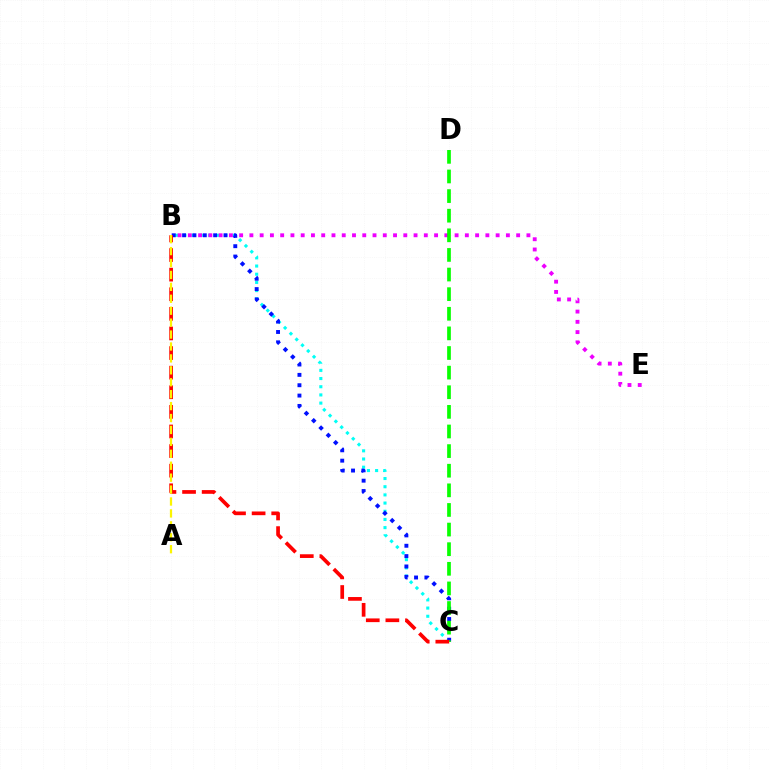{('B', 'C'): [{'color': '#00fff6', 'line_style': 'dotted', 'thickness': 2.22}, {'color': '#0010ff', 'line_style': 'dotted', 'thickness': 2.81}, {'color': '#ff0000', 'line_style': 'dashed', 'thickness': 2.66}], ('B', 'E'): [{'color': '#ee00ff', 'line_style': 'dotted', 'thickness': 2.79}], ('C', 'D'): [{'color': '#08ff00', 'line_style': 'dashed', 'thickness': 2.66}], ('A', 'B'): [{'color': '#fcf500', 'line_style': 'dashed', 'thickness': 1.62}]}